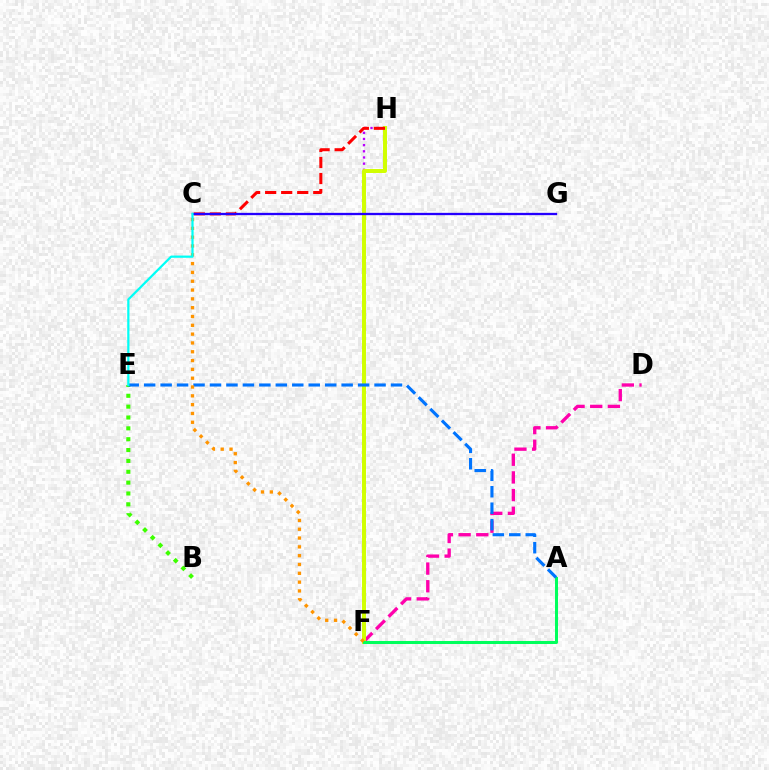{('D', 'F'): [{'color': '#ff00ac', 'line_style': 'dashed', 'thickness': 2.4}], ('F', 'H'): [{'color': '#b900ff', 'line_style': 'dotted', 'thickness': 1.67}, {'color': '#d1ff00', 'line_style': 'solid', 'thickness': 2.85}], ('B', 'E'): [{'color': '#3dff00', 'line_style': 'dotted', 'thickness': 2.95}], ('A', 'F'): [{'color': '#00ff5c', 'line_style': 'solid', 'thickness': 2.17}], ('C', 'H'): [{'color': '#ff0000', 'line_style': 'dashed', 'thickness': 2.18}], ('C', 'G'): [{'color': '#2500ff', 'line_style': 'solid', 'thickness': 1.66}], ('A', 'E'): [{'color': '#0074ff', 'line_style': 'dashed', 'thickness': 2.24}], ('C', 'F'): [{'color': '#ff9400', 'line_style': 'dotted', 'thickness': 2.4}], ('C', 'E'): [{'color': '#00fff6', 'line_style': 'solid', 'thickness': 1.6}]}